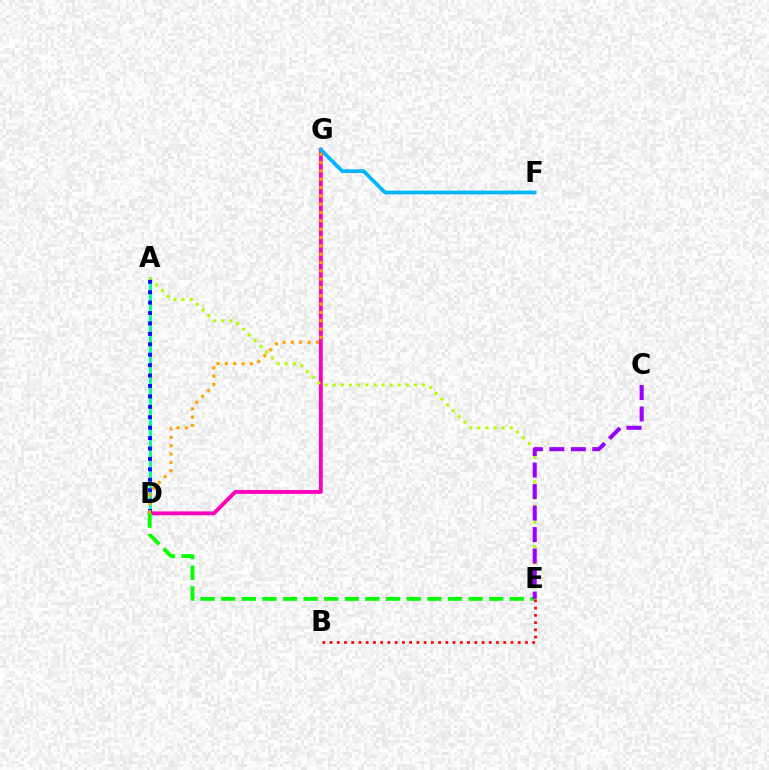{('D', 'G'): [{'color': '#ff00bd', 'line_style': 'solid', 'thickness': 2.78}, {'color': '#ffa500', 'line_style': 'dotted', 'thickness': 2.26}], ('F', 'G'): [{'color': '#00b5ff', 'line_style': 'solid', 'thickness': 2.67}], ('A', 'D'): [{'color': '#00ff9d', 'line_style': 'solid', 'thickness': 2.14}, {'color': '#0010ff', 'line_style': 'dotted', 'thickness': 2.83}], ('D', 'E'): [{'color': '#08ff00', 'line_style': 'dashed', 'thickness': 2.8}], ('A', 'E'): [{'color': '#b3ff00', 'line_style': 'dotted', 'thickness': 2.21}], ('C', 'E'): [{'color': '#9b00ff', 'line_style': 'dashed', 'thickness': 2.92}], ('B', 'E'): [{'color': '#ff0000', 'line_style': 'dotted', 'thickness': 1.97}]}